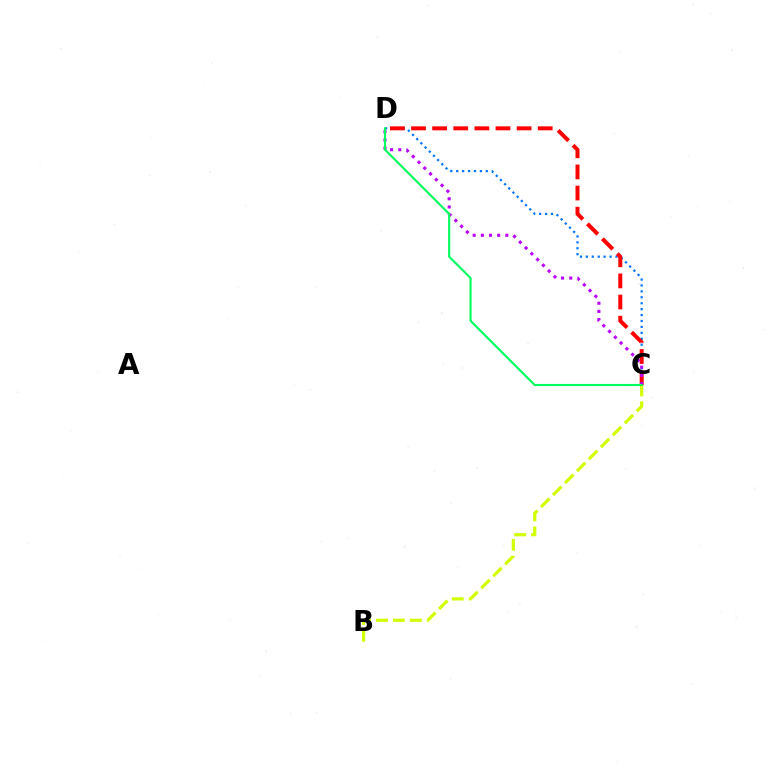{('C', 'D'): [{'color': '#0074ff', 'line_style': 'dotted', 'thickness': 1.61}, {'color': '#ff0000', 'line_style': 'dashed', 'thickness': 2.87}, {'color': '#b900ff', 'line_style': 'dotted', 'thickness': 2.22}, {'color': '#00ff5c', 'line_style': 'solid', 'thickness': 1.52}], ('B', 'C'): [{'color': '#d1ff00', 'line_style': 'dashed', 'thickness': 2.3}]}